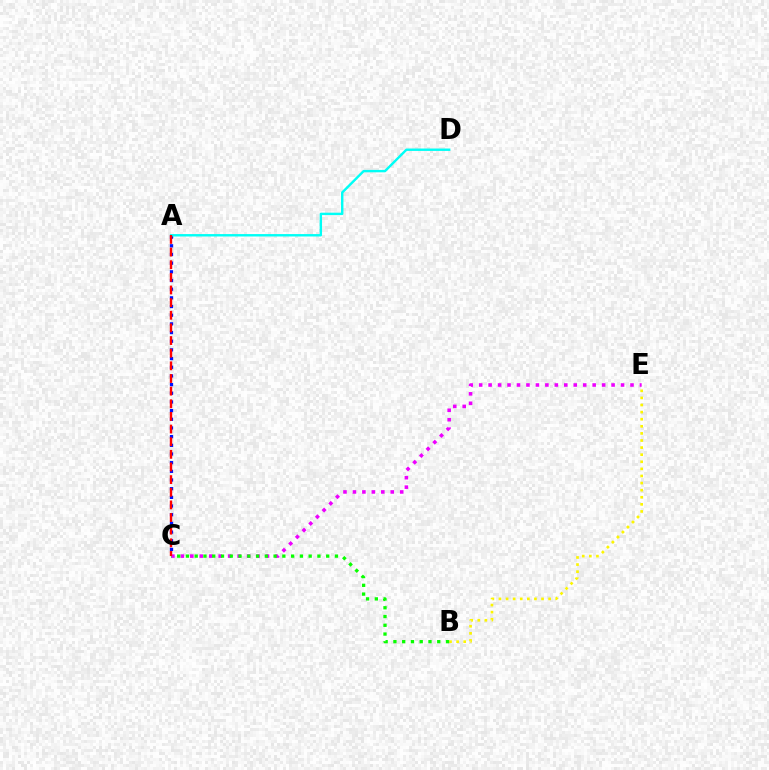{('B', 'E'): [{'color': '#fcf500', 'line_style': 'dotted', 'thickness': 1.93}], ('A', 'C'): [{'color': '#0010ff', 'line_style': 'dotted', 'thickness': 2.36}, {'color': '#ff0000', 'line_style': 'dashed', 'thickness': 1.72}], ('C', 'E'): [{'color': '#ee00ff', 'line_style': 'dotted', 'thickness': 2.57}], ('B', 'C'): [{'color': '#08ff00', 'line_style': 'dotted', 'thickness': 2.38}], ('A', 'D'): [{'color': '#00fff6', 'line_style': 'solid', 'thickness': 1.73}]}